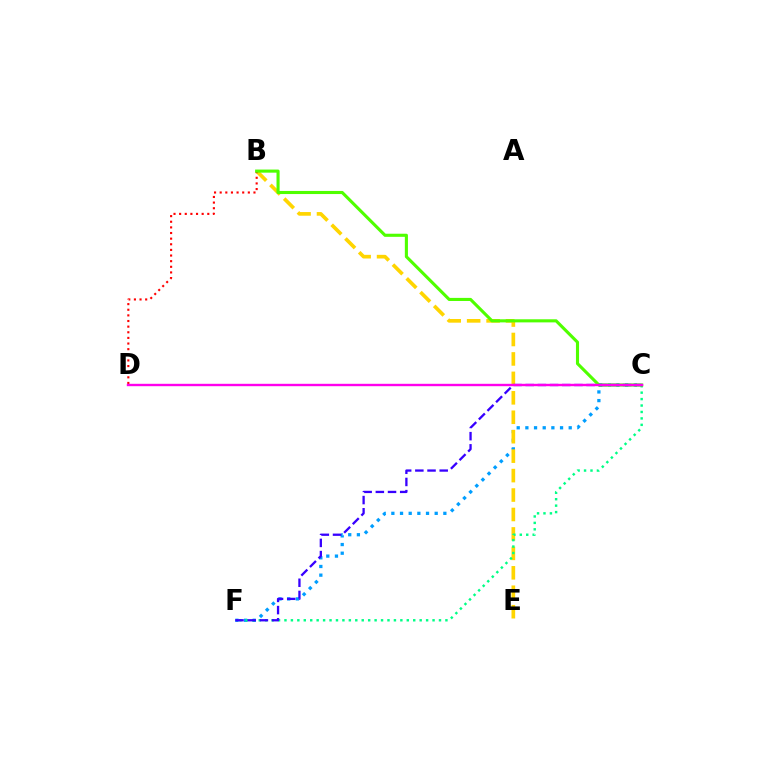{('C', 'F'): [{'color': '#009eff', 'line_style': 'dotted', 'thickness': 2.35}, {'color': '#00ff86', 'line_style': 'dotted', 'thickness': 1.75}, {'color': '#3700ff', 'line_style': 'dashed', 'thickness': 1.65}], ('B', 'E'): [{'color': '#ffd500', 'line_style': 'dashed', 'thickness': 2.64}], ('B', 'D'): [{'color': '#ff0000', 'line_style': 'dotted', 'thickness': 1.53}], ('B', 'C'): [{'color': '#4fff00', 'line_style': 'solid', 'thickness': 2.23}], ('C', 'D'): [{'color': '#ff00ed', 'line_style': 'solid', 'thickness': 1.72}]}